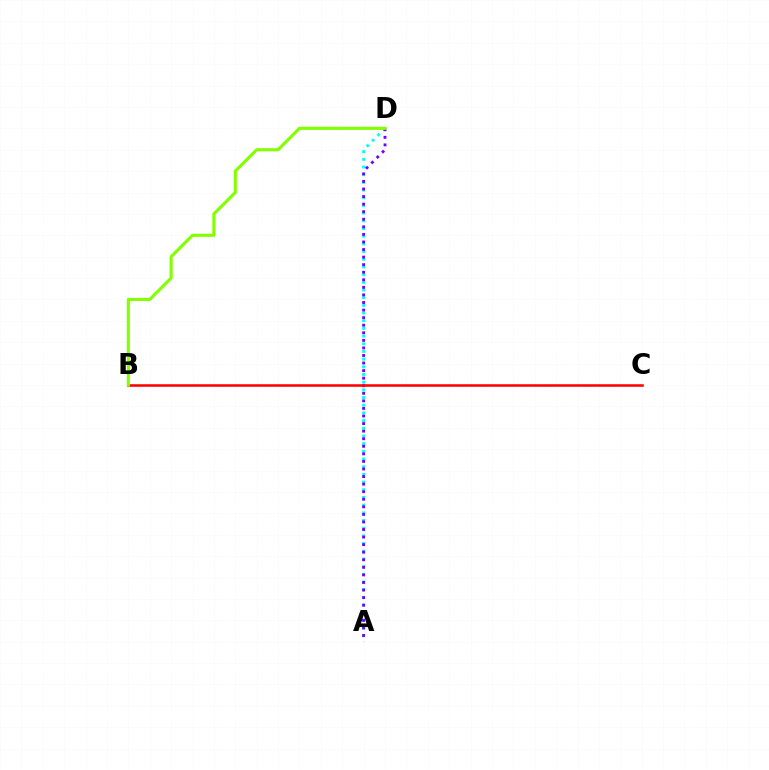{('A', 'D'): [{'color': '#00fff6', 'line_style': 'dotted', 'thickness': 2.09}, {'color': '#7200ff', 'line_style': 'dotted', 'thickness': 2.06}], ('B', 'C'): [{'color': '#ff0000', 'line_style': 'solid', 'thickness': 1.84}], ('B', 'D'): [{'color': '#84ff00', 'line_style': 'solid', 'thickness': 2.25}]}